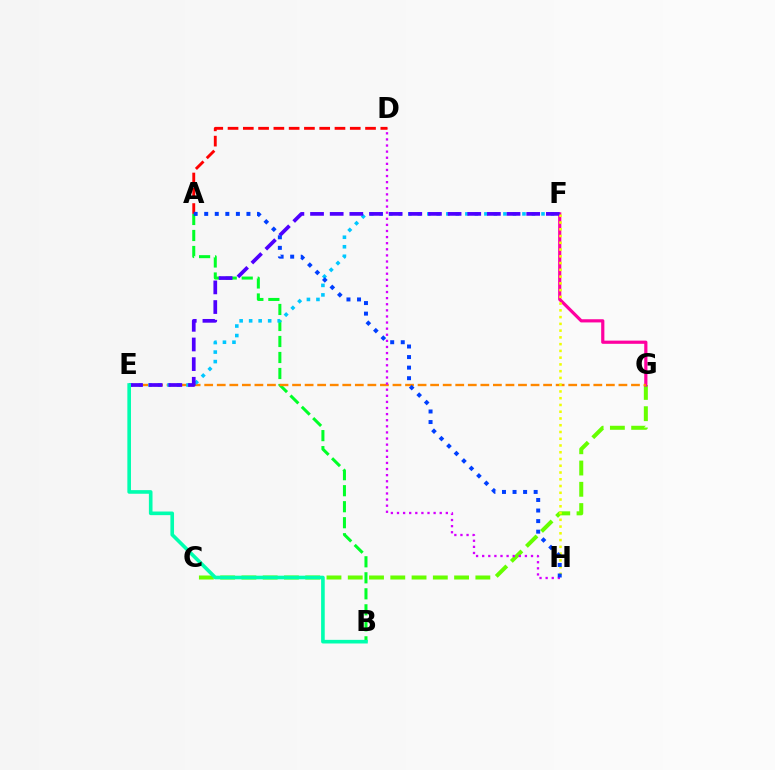{('C', 'G'): [{'color': '#66ff00', 'line_style': 'dashed', 'thickness': 2.89}], ('F', 'G'): [{'color': '#ff00a0', 'line_style': 'solid', 'thickness': 2.3}], ('A', 'B'): [{'color': '#00ff27', 'line_style': 'dashed', 'thickness': 2.17}], ('E', 'G'): [{'color': '#ff8800', 'line_style': 'dashed', 'thickness': 1.71}], ('D', 'H'): [{'color': '#d600ff', 'line_style': 'dotted', 'thickness': 1.66}], ('E', 'F'): [{'color': '#00c7ff', 'line_style': 'dotted', 'thickness': 2.59}, {'color': '#4f00ff', 'line_style': 'dashed', 'thickness': 2.67}], ('A', 'D'): [{'color': '#ff0000', 'line_style': 'dashed', 'thickness': 2.08}], ('F', 'H'): [{'color': '#eeff00', 'line_style': 'dotted', 'thickness': 1.84}], ('A', 'H'): [{'color': '#003fff', 'line_style': 'dotted', 'thickness': 2.87}], ('B', 'E'): [{'color': '#00ffaf', 'line_style': 'solid', 'thickness': 2.61}]}